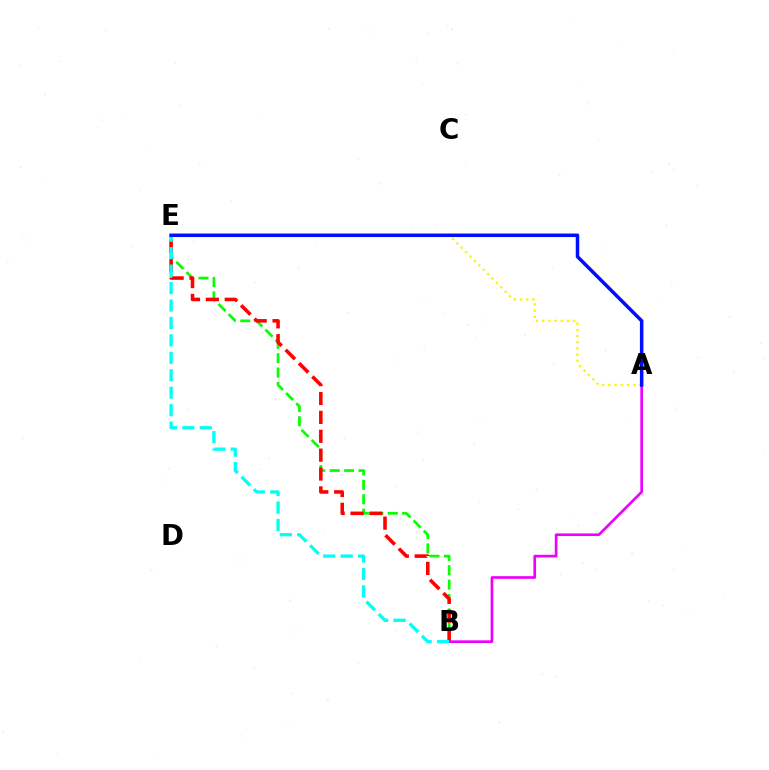{('B', 'E'): [{'color': '#08ff00', 'line_style': 'dashed', 'thickness': 1.96}, {'color': '#ff0000', 'line_style': 'dashed', 'thickness': 2.56}, {'color': '#00fff6', 'line_style': 'dashed', 'thickness': 2.37}], ('A', 'B'): [{'color': '#ee00ff', 'line_style': 'solid', 'thickness': 1.92}], ('A', 'E'): [{'color': '#fcf500', 'line_style': 'dotted', 'thickness': 1.69}, {'color': '#0010ff', 'line_style': 'solid', 'thickness': 2.52}]}